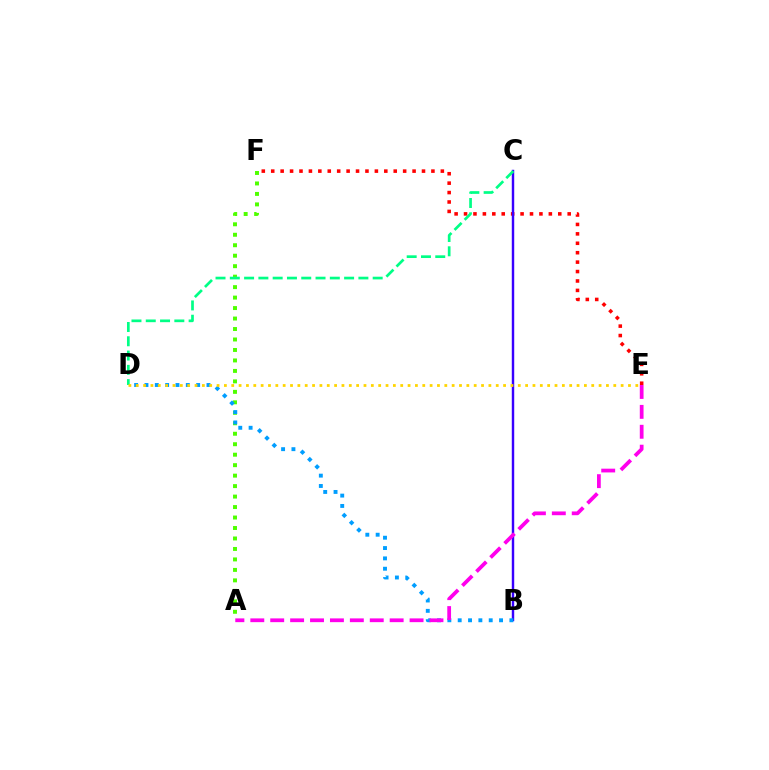{('E', 'F'): [{'color': '#ff0000', 'line_style': 'dotted', 'thickness': 2.56}], ('A', 'F'): [{'color': '#4fff00', 'line_style': 'dotted', 'thickness': 2.85}], ('B', 'C'): [{'color': '#3700ff', 'line_style': 'solid', 'thickness': 1.75}], ('B', 'D'): [{'color': '#009eff', 'line_style': 'dotted', 'thickness': 2.81}], ('C', 'D'): [{'color': '#00ff86', 'line_style': 'dashed', 'thickness': 1.94}], ('A', 'E'): [{'color': '#ff00ed', 'line_style': 'dashed', 'thickness': 2.7}], ('D', 'E'): [{'color': '#ffd500', 'line_style': 'dotted', 'thickness': 2.0}]}